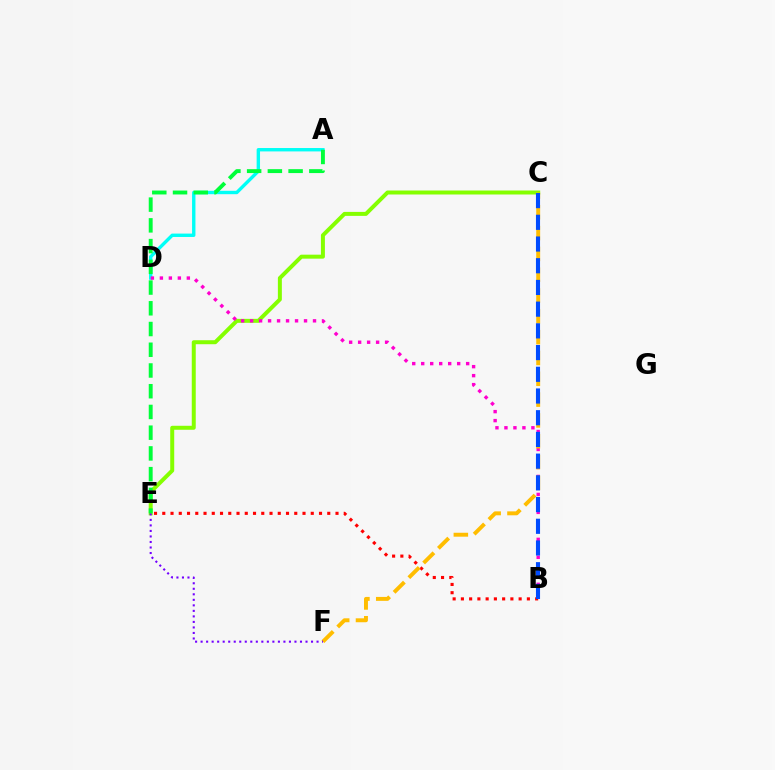{('C', 'E'): [{'color': '#84ff00', 'line_style': 'solid', 'thickness': 2.87}], ('A', 'D'): [{'color': '#00fff6', 'line_style': 'solid', 'thickness': 2.44}], ('B', 'D'): [{'color': '#ff00cf', 'line_style': 'dotted', 'thickness': 2.44}], ('B', 'E'): [{'color': '#ff0000', 'line_style': 'dotted', 'thickness': 2.24}], ('C', 'F'): [{'color': '#ffbd00', 'line_style': 'dashed', 'thickness': 2.83}], ('B', 'C'): [{'color': '#004bff', 'line_style': 'dashed', 'thickness': 2.95}], ('E', 'F'): [{'color': '#7200ff', 'line_style': 'dotted', 'thickness': 1.5}], ('A', 'E'): [{'color': '#00ff39', 'line_style': 'dashed', 'thickness': 2.82}]}